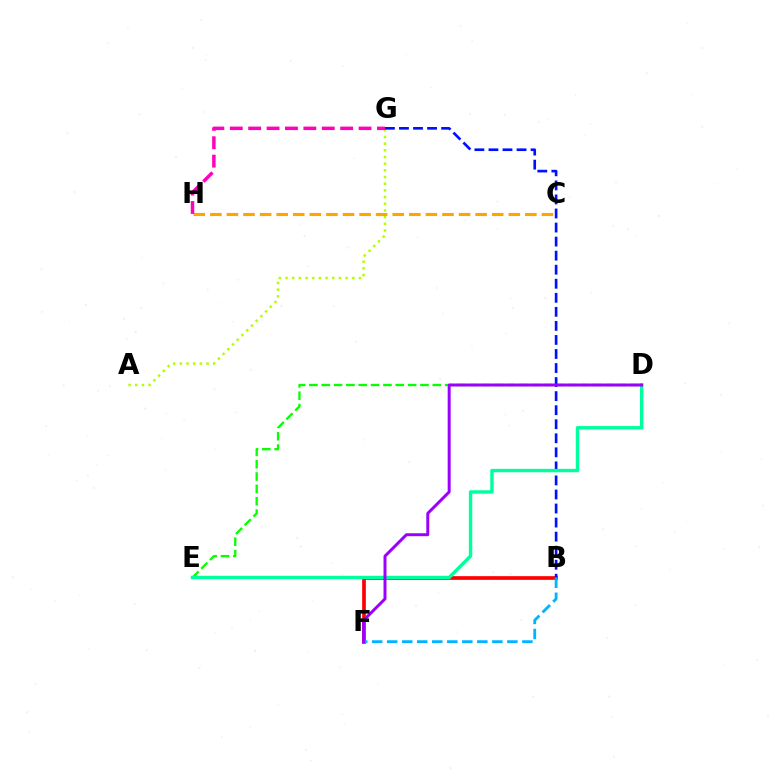{('B', 'F'): [{'color': '#ff0000', 'line_style': 'solid', 'thickness': 2.65}, {'color': '#00b5ff', 'line_style': 'dashed', 'thickness': 2.04}], ('D', 'E'): [{'color': '#08ff00', 'line_style': 'dashed', 'thickness': 1.68}, {'color': '#00ff9d', 'line_style': 'solid', 'thickness': 2.46}], ('A', 'G'): [{'color': '#b3ff00', 'line_style': 'dotted', 'thickness': 1.81}], ('C', 'H'): [{'color': '#ffa500', 'line_style': 'dashed', 'thickness': 2.25}], ('B', 'G'): [{'color': '#0010ff', 'line_style': 'dashed', 'thickness': 1.91}], ('D', 'F'): [{'color': '#9b00ff', 'line_style': 'solid', 'thickness': 2.14}], ('G', 'H'): [{'color': '#ff00bd', 'line_style': 'dashed', 'thickness': 2.5}]}